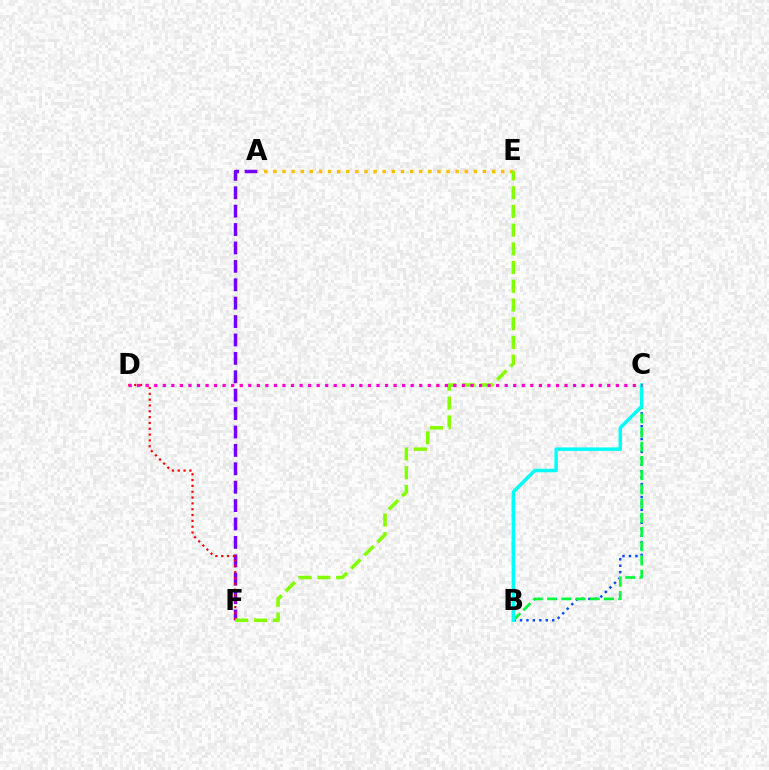{('A', 'F'): [{'color': '#7200ff', 'line_style': 'dashed', 'thickness': 2.5}], ('A', 'E'): [{'color': '#ffbd00', 'line_style': 'dotted', 'thickness': 2.48}], ('B', 'C'): [{'color': '#004bff', 'line_style': 'dotted', 'thickness': 1.75}, {'color': '#00ff39', 'line_style': 'dashed', 'thickness': 1.93}, {'color': '#00fff6', 'line_style': 'solid', 'thickness': 2.51}], ('D', 'F'): [{'color': '#ff0000', 'line_style': 'dotted', 'thickness': 1.58}], ('E', 'F'): [{'color': '#84ff00', 'line_style': 'dashed', 'thickness': 2.54}], ('C', 'D'): [{'color': '#ff00cf', 'line_style': 'dotted', 'thickness': 2.32}]}